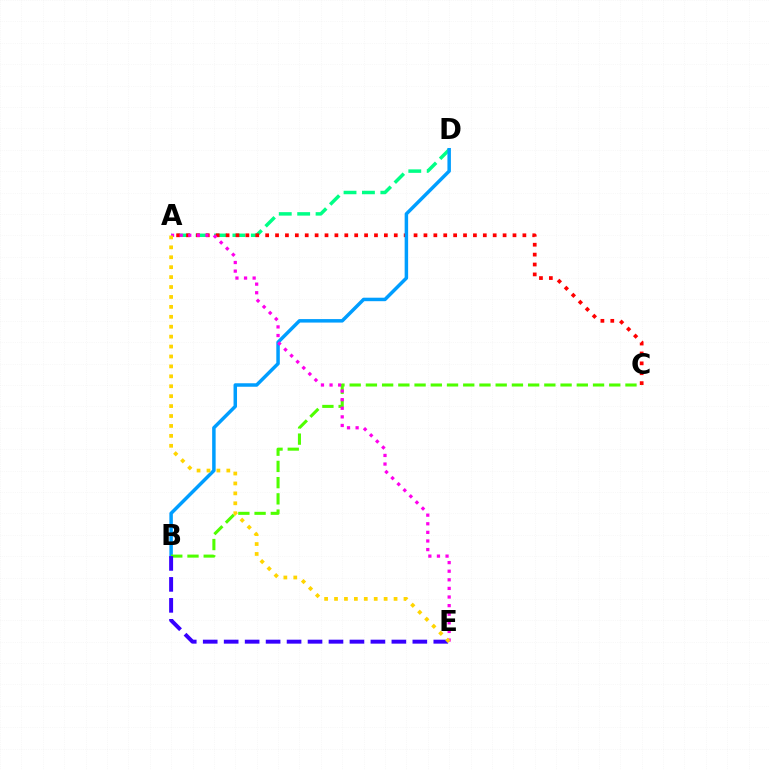{('A', 'D'): [{'color': '#00ff86', 'line_style': 'dashed', 'thickness': 2.5}], ('A', 'C'): [{'color': '#ff0000', 'line_style': 'dotted', 'thickness': 2.69}], ('B', 'D'): [{'color': '#009eff', 'line_style': 'solid', 'thickness': 2.51}], ('B', 'C'): [{'color': '#4fff00', 'line_style': 'dashed', 'thickness': 2.2}], ('B', 'E'): [{'color': '#3700ff', 'line_style': 'dashed', 'thickness': 2.85}], ('A', 'E'): [{'color': '#ff00ed', 'line_style': 'dotted', 'thickness': 2.34}, {'color': '#ffd500', 'line_style': 'dotted', 'thickness': 2.7}]}